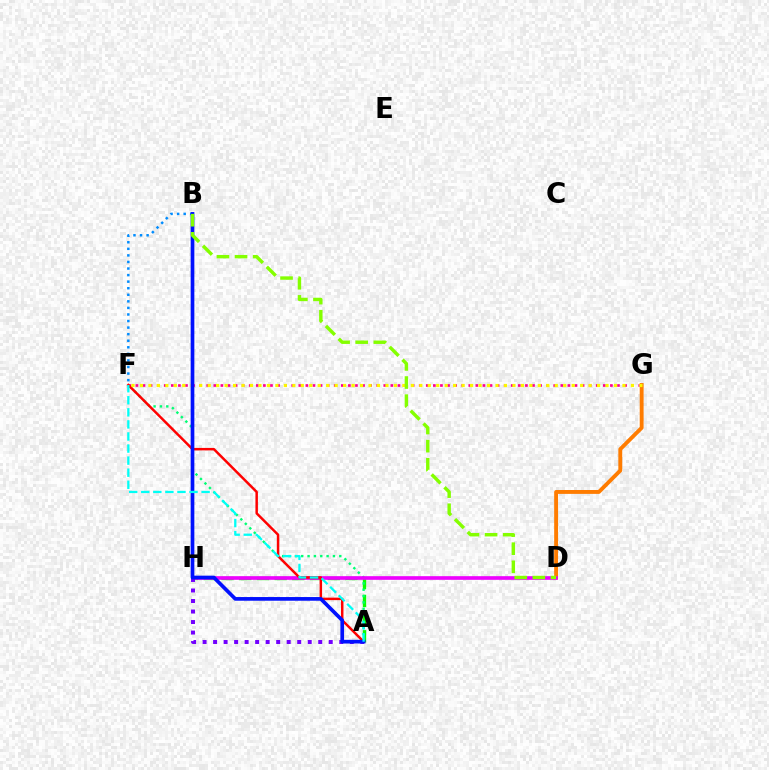{('A', 'H'): [{'color': '#08ff00', 'line_style': 'dashed', 'thickness': 2.41}, {'color': '#7200ff', 'line_style': 'dotted', 'thickness': 2.86}], ('F', 'G'): [{'color': '#ff0094', 'line_style': 'dotted', 'thickness': 1.92}, {'color': '#fcf500', 'line_style': 'dotted', 'thickness': 2.3}], ('B', 'F'): [{'color': '#008cff', 'line_style': 'dotted', 'thickness': 1.78}], ('D', 'G'): [{'color': '#ff7c00', 'line_style': 'solid', 'thickness': 2.8}], ('A', 'F'): [{'color': '#00ff74', 'line_style': 'dotted', 'thickness': 1.72}, {'color': '#ff0000', 'line_style': 'solid', 'thickness': 1.78}, {'color': '#00fff6', 'line_style': 'dashed', 'thickness': 1.64}], ('D', 'H'): [{'color': '#ee00ff', 'line_style': 'solid', 'thickness': 2.63}], ('A', 'B'): [{'color': '#0010ff', 'line_style': 'solid', 'thickness': 2.65}], ('B', 'D'): [{'color': '#84ff00', 'line_style': 'dashed', 'thickness': 2.46}]}